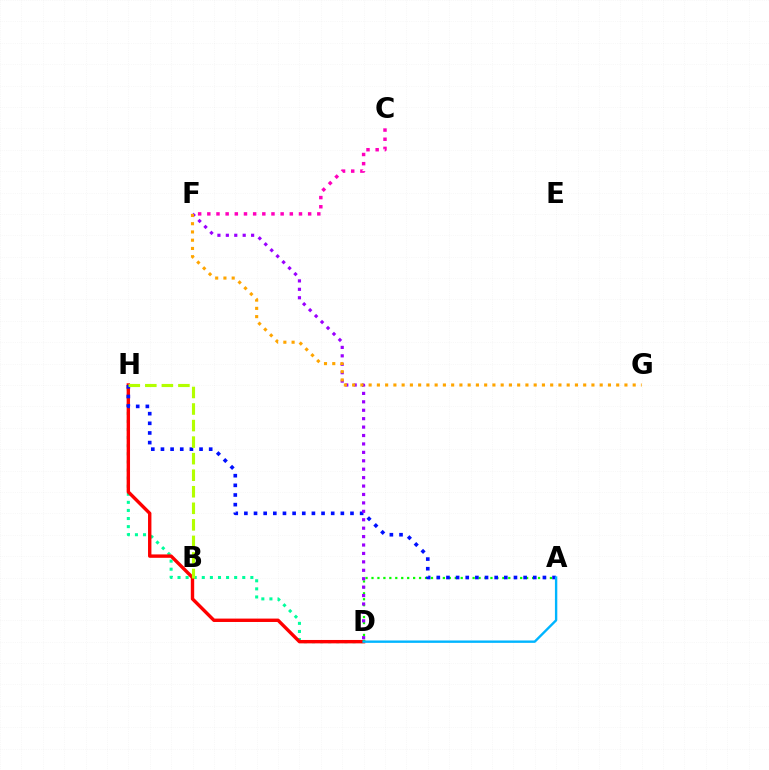{('D', 'H'): [{'color': '#00ff9d', 'line_style': 'dotted', 'thickness': 2.2}, {'color': '#ff0000', 'line_style': 'solid', 'thickness': 2.44}], ('A', 'D'): [{'color': '#08ff00', 'line_style': 'dotted', 'thickness': 1.62}, {'color': '#00b5ff', 'line_style': 'solid', 'thickness': 1.71}], ('C', 'F'): [{'color': '#ff00bd', 'line_style': 'dotted', 'thickness': 2.49}], ('A', 'H'): [{'color': '#0010ff', 'line_style': 'dotted', 'thickness': 2.62}], ('D', 'F'): [{'color': '#9b00ff', 'line_style': 'dotted', 'thickness': 2.29}], ('F', 'G'): [{'color': '#ffa500', 'line_style': 'dotted', 'thickness': 2.24}], ('B', 'H'): [{'color': '#b3ff00', 'line_style': 'dashed', 'thickness': 2.25}]}